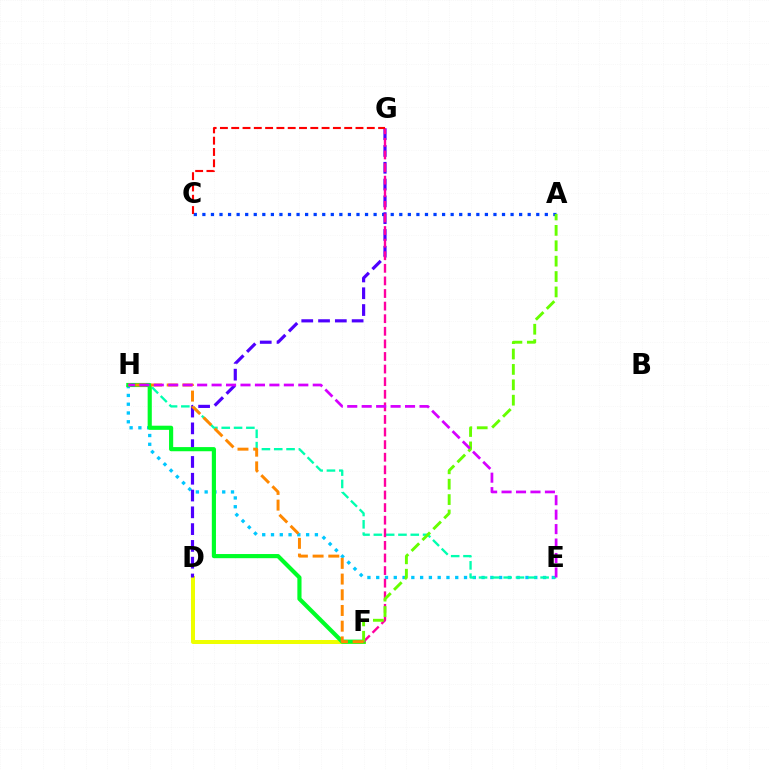{('D', 'F'): [{'color': '#eeff00', 'line_style': 'solid', 'thickness': 2.87}], ('E', 'H'): [{'color': '#00c7ff', 'line_style': 'dotted', 'thickness': 2.39}, {'color': '#00ffaf', 'line_style': 'dashed', 'thickness': 1.67}, {'color': '#d600ff', 'line_style': 'dashed', 'thickness': 1.96}], ('A', 'C'): [{'color': '#003fff', 'line_style': 'dotted', 'thickness': 2.33}], ('D', 'G'): [{'color': '#4f00ff', 'line_style': 'dashed', 'thickness': 2.28}], ('F', 'H'): [{'color': '#00ff27', 'line_style': 'solid', 'thickness': 2.99}, {'color': '#ff8800', 'line_style': 'dashed', 'thickness': 2.13}], ('F', 'G'): [{'color': '#ff00a0', 'line_style': 'dashed', 'thickness': 1.71}], ('C', 'G'): [{'color': '#ff0000', 'line_style': 'dashed', 'thickness': 1.53}], ('A', 'F'): [{'color': '#66ff00', 'line_style': 'dashed', 'thickness': 2.09}]}